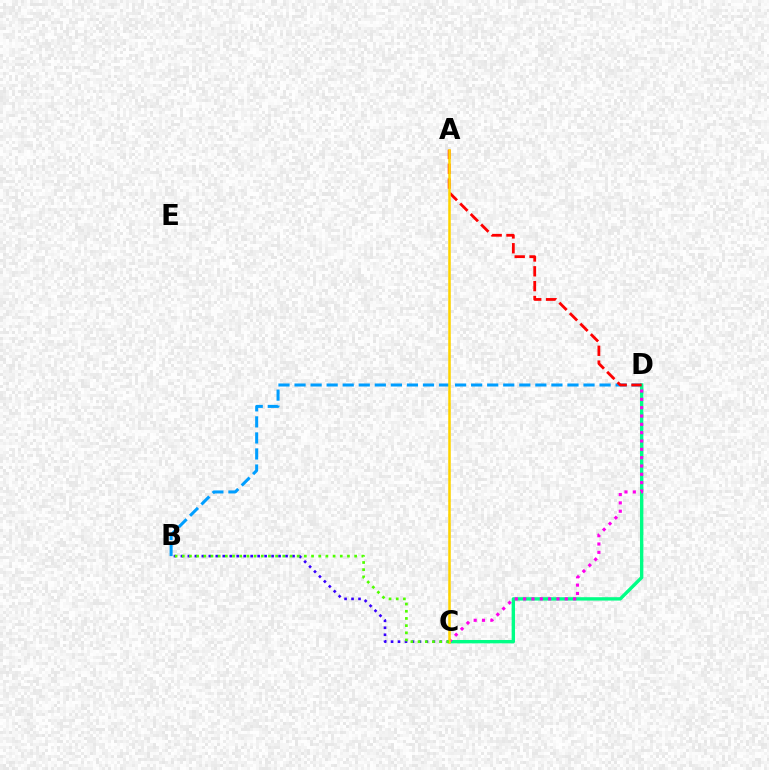{('C', 'D'): [{'color': '#00ff86', 'line_style': 'solid', 'thickness': 2.43}, {'color': '#ff00ed', 'line_style': 'dotted', 'thickness': 2.26}], ('B', 'C'): [{'color': '#3700ff', 'line_style': 'dotted', 'thickness': 1.9}, {'color': '#4fff00', 'line_style': 'dotted', 'thickness': 1.95}], ('B', 'D'): [{'color': '#009eff', 'line_style': 'dashed', 'thickness': 2.18}], ('A', 'D'): [{'color': '#ff0000', 'line_style': 'dashed', 'thickness': 2.01}], ('A', 'C'): [{'color': '#ffd500', 'line_style': 'solid', 'thickness': 1.83}]}